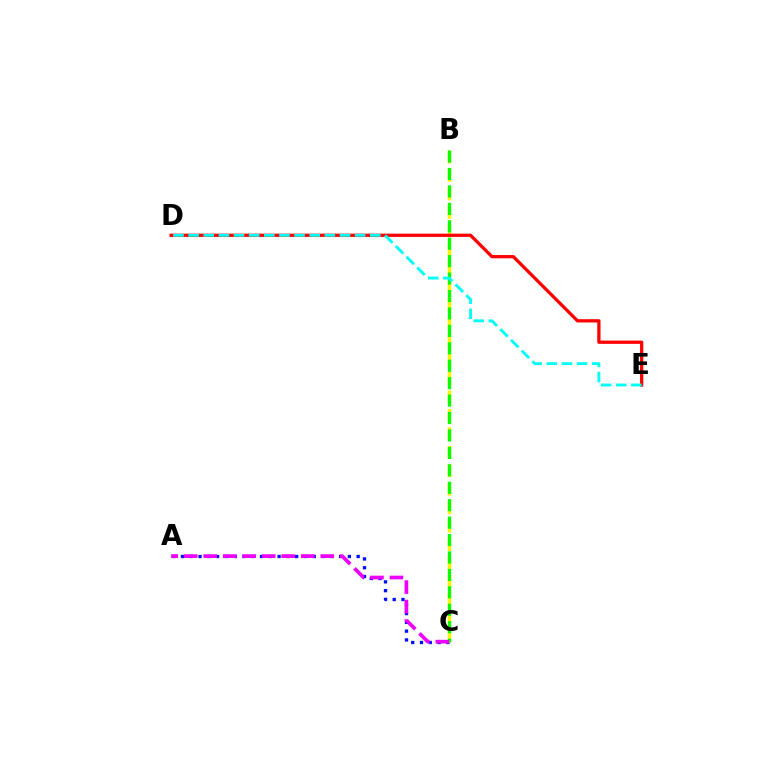{('A', 'C'): [{'color': '#0010ff', 'line_style': 'dotted', 'thickness': 2.39}, {'color': '#ee00ff', 'line_style': 'dashed', 'thickness': 2.65}], ('B', 'C'): [{'color': '#fcf500', 'line_style': 'dashed', 'thickness': 2.51}, {'color': '#08ff00', 'line_style': 'dashed', 'thickness': 2.37}], ('D', 'E'): [{'color': '#ff0000', 'line_style': 'solid', 'thickness': 2.35}, {'color': '#00fff6', 'line_style': 'dashed', 'thickness': 2.06}]}